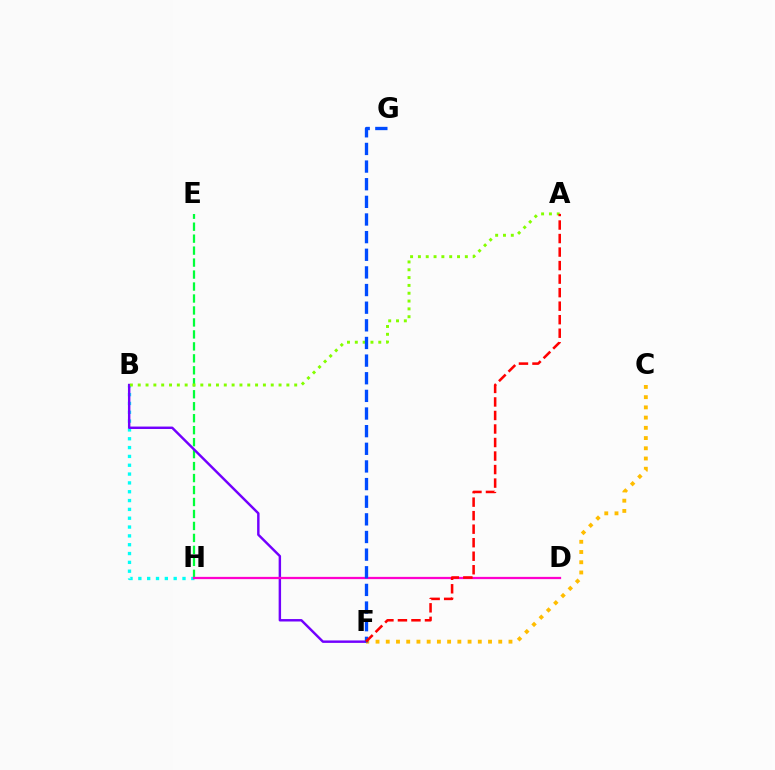{('E', 'H'): [{'color': '#00ff39', 'line_style': 'dashed', 'thickness': 1.63}], ('B', 'H'): [{'color': '#00fff6', 'line_style': 'dotted', 'thickness': 2.4}], ('B', 'F'): [{'color': '#7200ff', 'line_style': 'solid', 'thickness': 1.76}], ('C', 'F'): [{'color': '#ffbd00', 'line_style': 'dotted', 'thickness': 2.78}], ('A', 'B'): [{'color': '#84ff00', 'line_style': 'dotted', 'thickness': 2.13}], ('D', 'H'): [{'color': '#ff00cf', 'line_style': 'solid', 'thickness': 1.62}], ('F', 'G'): [{'color': '#004bff', 'line_style': 'dashed', 'thickness': 2.4}], ('A', 'F'): [{'color': '#ff0000', 'line_style': 'dashed', 'thickness': 1.84}]}